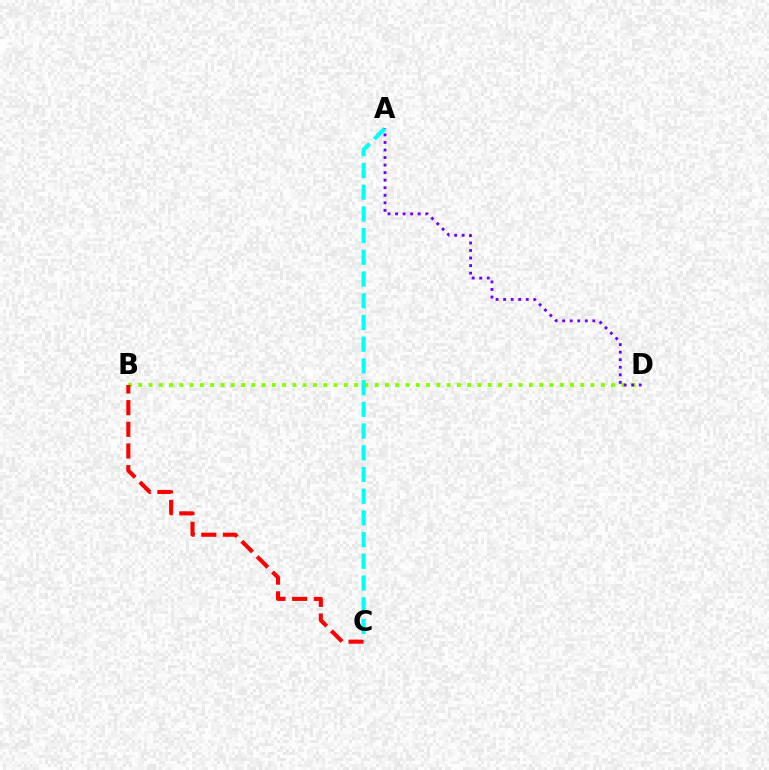{('B', 'D'): [{'color': '#84ff00', 'line_style': 'dotted', 'thickness': 2.79}], ('A', 'C'): [{'color': '#00fff6', 'line_style': 'dashed', 'thickness': 2.95}], ('A', 'D'): [{'color': '#7200ff', 'line_style': 'dotted', 'thickness': 2.05}], ('B', 'C'): [{'color': '#ff0000', 'line_style': 'dashed', 'thickness': 2.94}]}